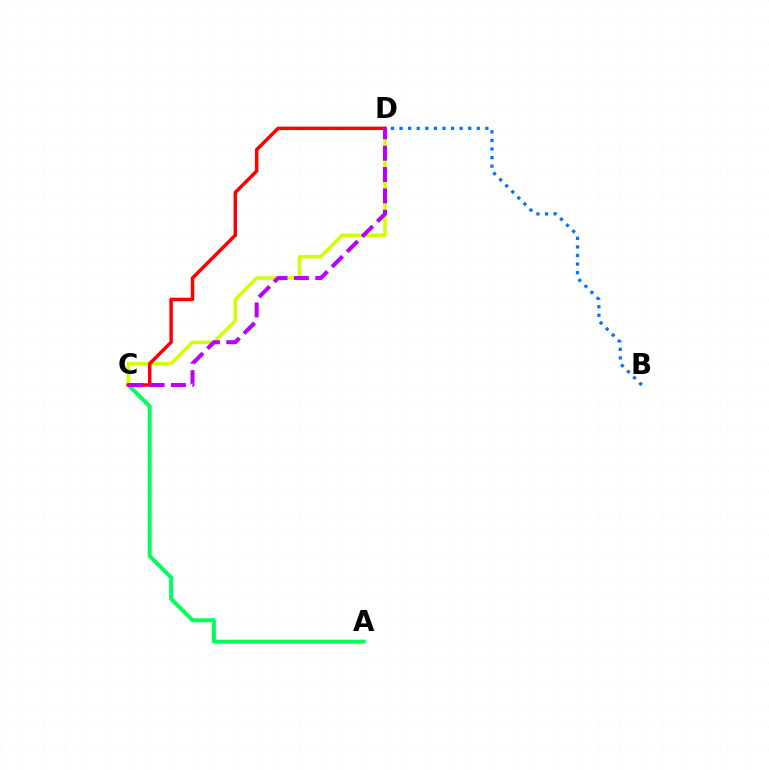{('B', 'D'): [{'color': '#0074ff', 'line_style': 'dotted', 'thickness': 2.33}], ('A', 'C'): [{'color': '#00ff5c', 'line_style': 'solid', 'thickness': 2.87}], ('C', 'D'): [{'color': '#d1ff00', 'line_style': 'solid', 'thickness': 2.51}, {'color': '#ff0000', 'line_style': 'solid', 'thickness': 2.49}, {'color': '#b900ff', 'line_style': 'dashed', 'thickness': 2.9}]}